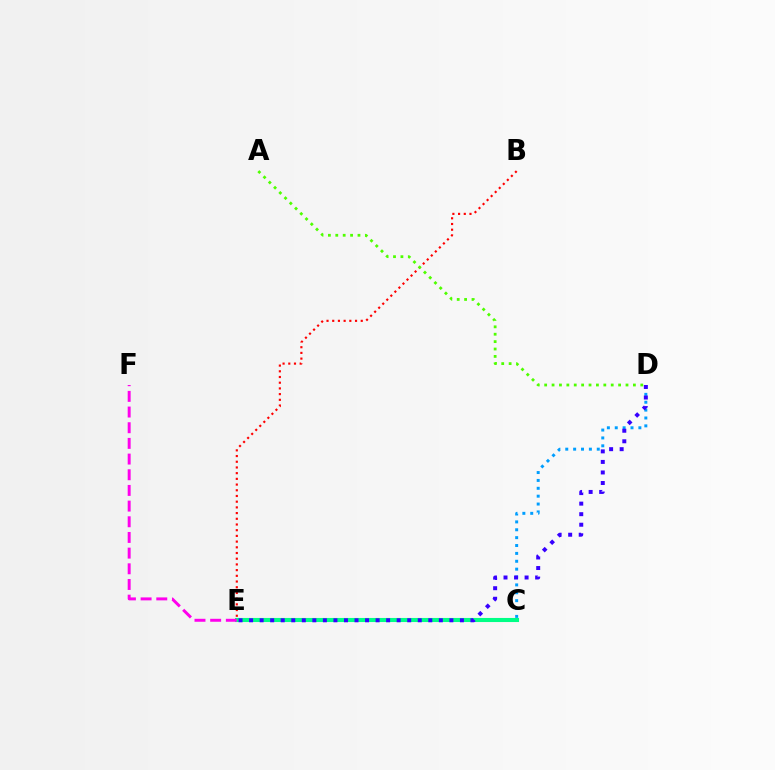{('C', 'E'): [{'color': '#ffd500', 'line_style': 'dotted', 'thickness': 2.72}, {'color': '#00ff86', 'line_style': 'solid', 'thickness': 2.94}], ('B', 'E'): [{'color': '#ff0000', 'line_style': 'dotted', 'thickness': 1.55}], ('E', 'F'): [{'color': '#ff00ed', 'line_style': 'dashed', 'thickness': 2.13}], ('C', 'D'): [{'color': '#009eff', 'line_style': 'dotted', 'thickness': 2.14}], ('D', 'E'): [{'color': '#3700ff', 'line_style': 'dotted', 'thickness': 2.86}], ('A', 'D'): [{'color': '#4fff00', 'line_style': 'dotted', 'thickness': 2.01}]}